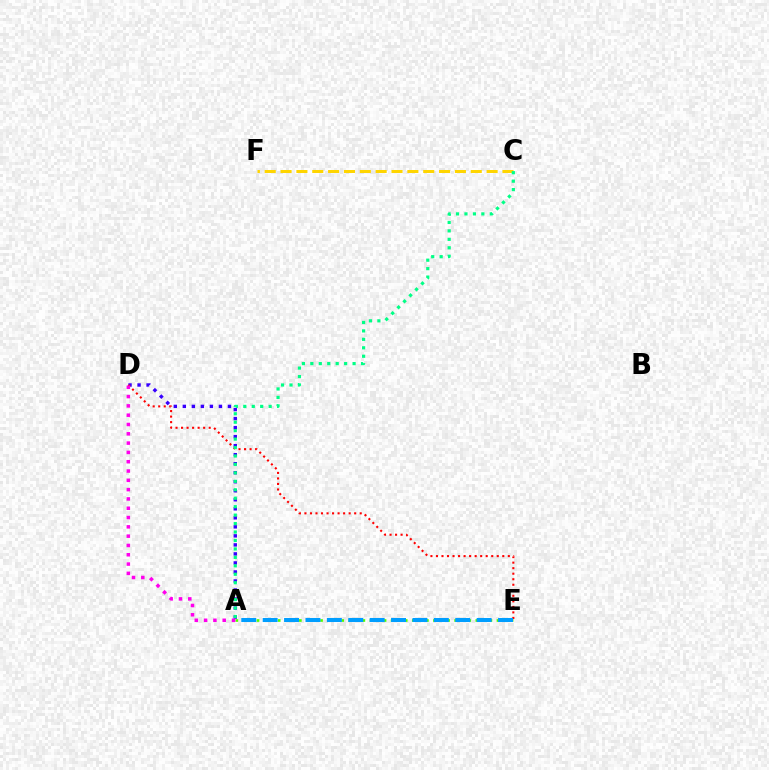{('A', 'D'): [{'color': '#3700ff', 'line_style': 'dotted', 'thickness': 2.45}, {'color': '#ff00ed', 'line_style': 'dotted', 'thickness': 2.53}], ('D', 'E'): [{'color': '#ff0000', 'line_style': 'dotted', 'thickness': 1.5}], ('C', 'F'): [{'color': '#ffd500', 'line_style': 'dashed', 'thickness': 2.15}], ('A', 'C'): [{'color': '#00ff86', 'line_style': 'dotted', 'thickness': 2.3}], ('A', 'E'): [{'color': '#4fff00', 'line_style': 'dotted', 'thickness': 1.92}, {'color': '#009eff', 'line_style': 'dashed', 'thickness': 2.91}]}